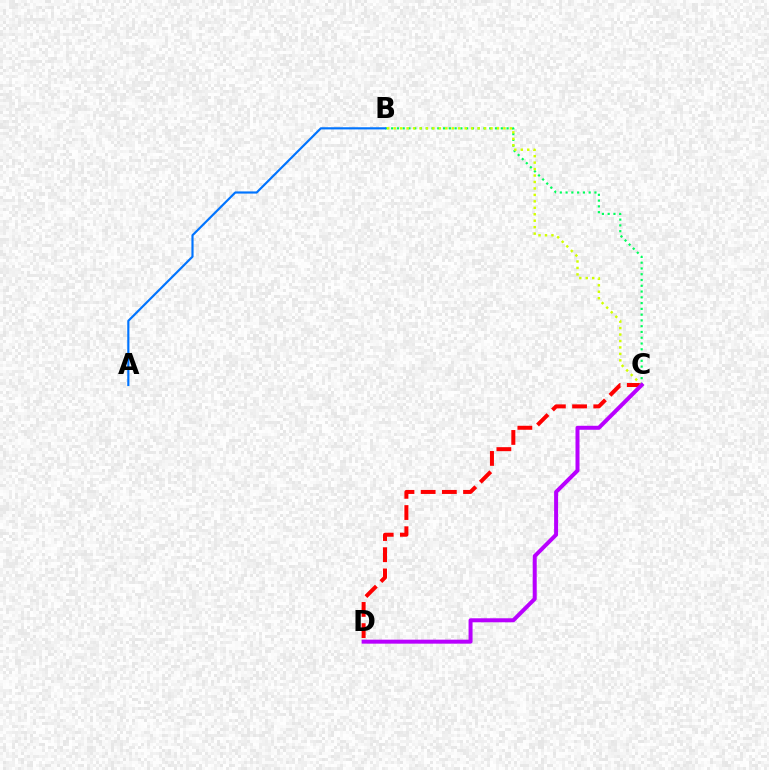{('C', 'D'): [{'color': '#ff0000', 'line_style': 'dashed', 'thickness': 2.88}, {'color': '#b900ff', 'line_style': 'solid', 'thickness': 2.88}], ('B', 'C'): [{'color': '#00ff5c', 'line_style': 'dotted', 'thickness': 1.57}, {'color': '#d1ff00', 'line_style': 'dotted', 'thickness': 1.75}], ('A', 'B'): [{'color': '#0074ff', 'line_style': 'solid', 'thickness': 1.56}]}